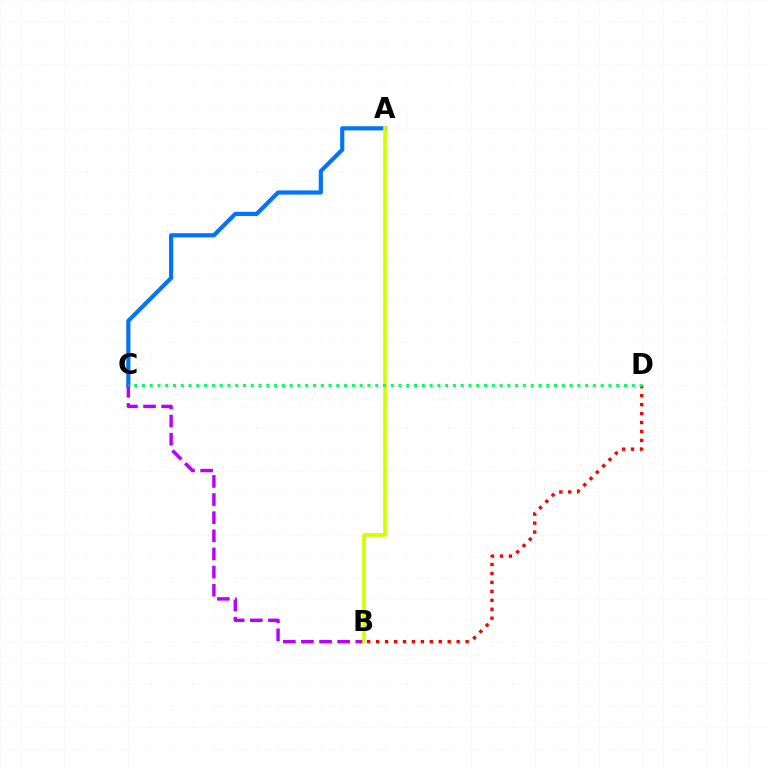{('A', 'C'): [{'color': '#0074ff', 'line_style': 'solid', 'thickness': 3.0}], ('B', 'C'): [{'color': '#b900ff', 'line_style': 'dashed', 'thickness': 2.46}], ('A', 'B'): [{'color': '#d1ff00', 'line_style': 'solid', 'thickness': 2.63}], ('B', 'D'): [{'color': '#ff0000', 'line_style': 'dotted', 'thickness': 2.43}], ('C', 'D'): [{'color': '#00ff5c', 'line_style': 'dotted', 'thickness': 2.11}]}